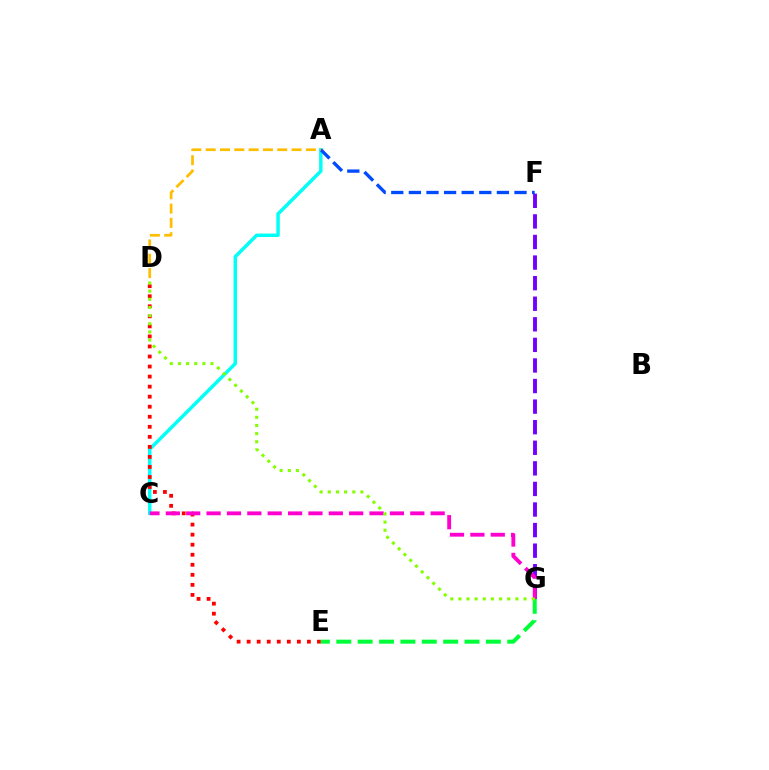{('A', 'C'): [{'color': '#00fff6', 'line_style': 'solid', 'thickness': 2.49}], ('D', 'E'): [{'color': '#ff0000', 'line_style': 'dotted', 'thickness': 2.73}], ('A', 'F'): [{'color': '#004bff', 'line_style': 'dashed', 'thickness': 2.39}], ('A', 'D'): [{'color': '#ffbd00', 'line_style': 'dashed', 'thickness': 1.94}], ('F', 'G'): [{'color': '#7200ff', 'line_style': 'dashed', 'thickness': 2.8}], ('E', 'G'): [{'color': '#00ff39', 'line_style': 'dashed', 'thickness': 2.9}], ('C', 'G'): [{'color': '#ff00cf', 'line_style': 'dashed', 'thickness': 2.77}], ('D', 'G'): [{'color': '#84ff00', 'line_style': 'dotted', 'thickness': 2.21}]}